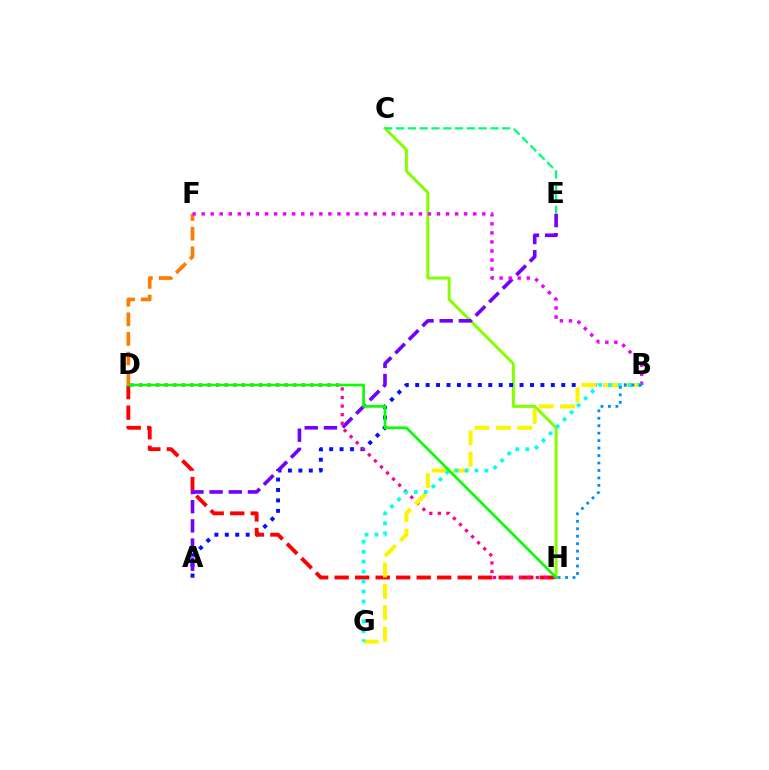{('C', 'H'): [{'color': '#84ff00', 'line_style': 'solid', 'thickness': 2.16}], ('D', 'F'): [{'color': '#ff7c00', 'line_style': 'dashed', 'thickness': 2.66}], ('A', 'B'): [{'color': '#0010ff', 'line_style': 'dotted', 'thickness': 2.83}], ('D', 'H'): [{'color': '#ff0000', 'line_style': 'dashed', 'thickness': 2.79}, {'color': '#ff0094', 'line_style': 'dotted', 'thickness': 2.33}, {'color': '#08ff00', 'line_style': 'solid', 'thickness': 1.94}], ('A', 'E'): [{'color': '#7200ff', 'line_style': 'dashed', 'thickness': 2.61}], ('B', 'F'): [{'color': '#ee00ff', 'line_style': 'dotted', 'thickness': 2.46}], ('B', 'G'): [{'color': '#fcf500', 'line_style': 'dashed', 'thickness': 2.91}, {'color': '#00fff6', 'line_style': 'dotted', 'thickness': 2.7}], ('C', 'E'): [{'color': '#00ff74', 'line_style': 'dashed', 'thickness': 1.6}], ('B', 'H'): [{'color': '#008cff', 'line_style': 'dotted', 'thickness': 2.03}]}